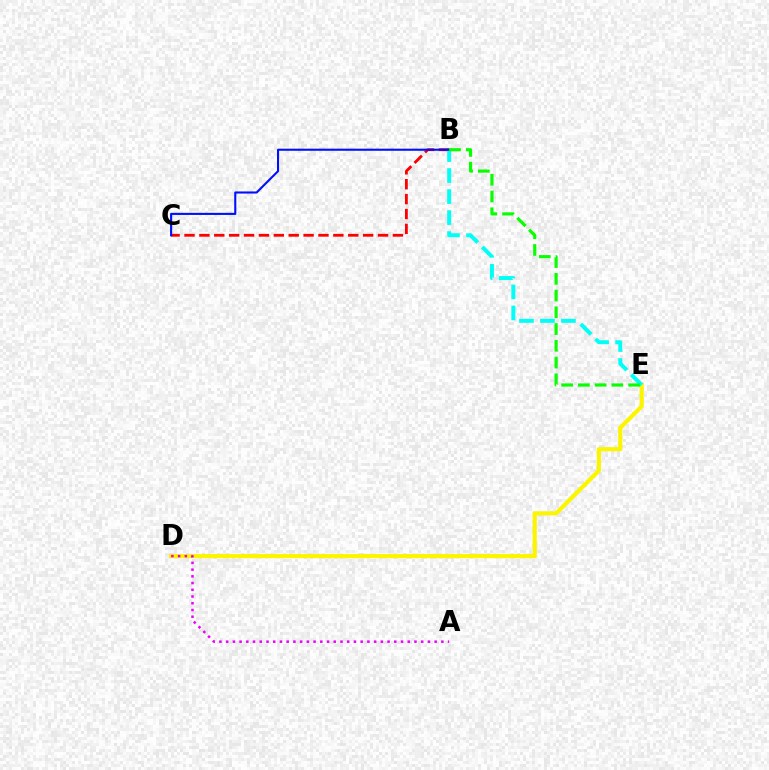{('D', 'E'): [{'color': '#fcf500', 'line_style': 'solid', 'thickness': 2.98}], ('B', 'C'): [{'color': '#ff0000', 'line_style': 'dashed', 'thickness': 2.02}, {'color': '#0010ff', 'line_style': 'solid', 'thickness': 1.51}], ('B', 'E'): [{'color': '#00fff6', 'line_style': 'dashed', 'thickness': 2.85}, {'color': '#08ff00', 'line_style': 'dashed', 'thickness': 2.27}], ('A', 'D'): [{'color': '#ee00ff', 'line_style': 'dotted', 'thickness': 1.83}]}